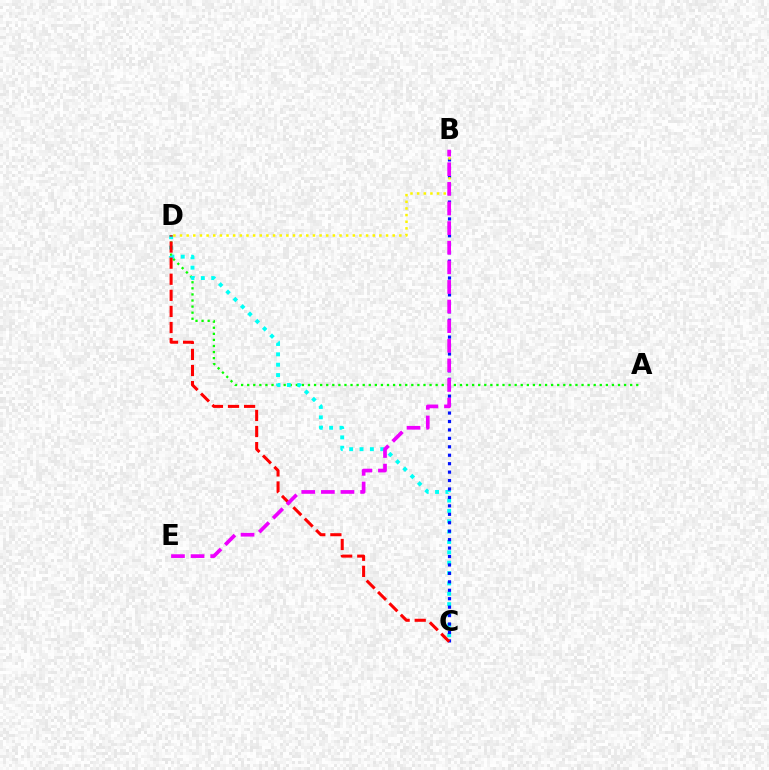{('A', 'D'): [{'color': '#08ff00', 'line_style': 'dotted', 'thickness': 1.65}], ('C', 'D'): [{'color': '#00fff6', 'line_style': 'dotted', 'thickness': 2.81}, {'color': '#ff0000', 'line_style': 'dashed', 'thickness': 2.19}], ('B', 'C'): [{'color': '#0010ff', 'line_style': 'dotted', 'thickness': 2.29}], ('B', 'D'): [{'color': '#fcf500', 'line_style': 'dotted', 'thickness': 1.81}], ('B', 'E'): [{'color': '#ee00ff', 'line_style': 'dashed', 'thickness': 2.66}]}